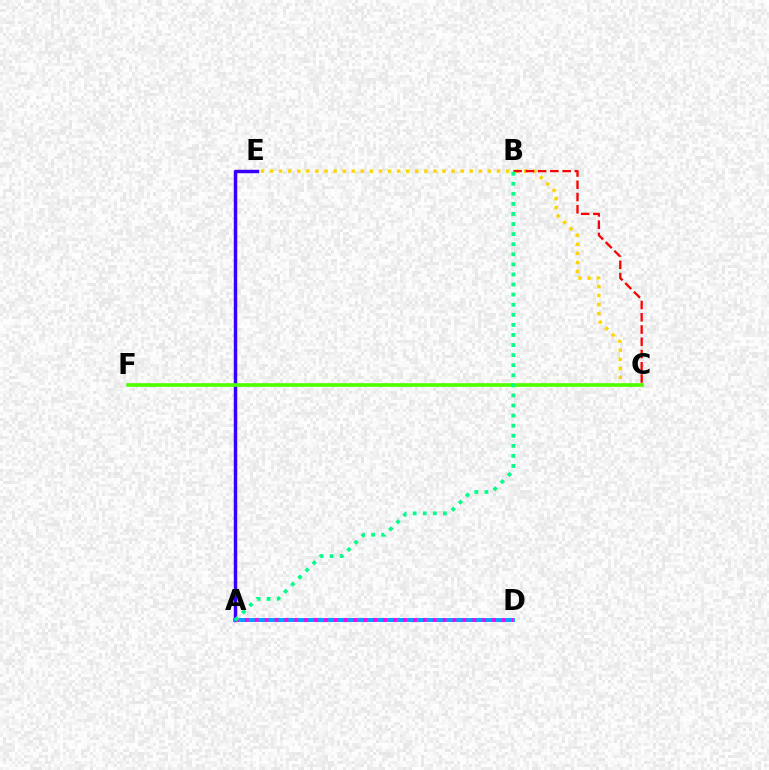{('A', 'E'): [{'color': '#3700ff', 'line_style': 'solid', 'thickness': 2.49}], ('C', 'E'): [{'color': '#ffd500', 'line_style': 'dotted', 'thickness': 2.47}], ('A', 'D'): [{'color': '#009eff', 'line_style': 'solid', 'thickness': 2.84}, {'color': '#ff00ed', 'line_style': 'dotted', 'thickness': 2.69}], ('B', 'C'): [{'color': '#ff0000', 'line_style': 'dashed', 'thickness': 1.67}], ('C', 'F'): [{'color': '#4fff00', 'line_style': 'solid', 'thickness': 2.6}], ('A', 'B'): [{'color': '#00ff86', 'line_style': 'dotted', 'thickness': 2.74}]}